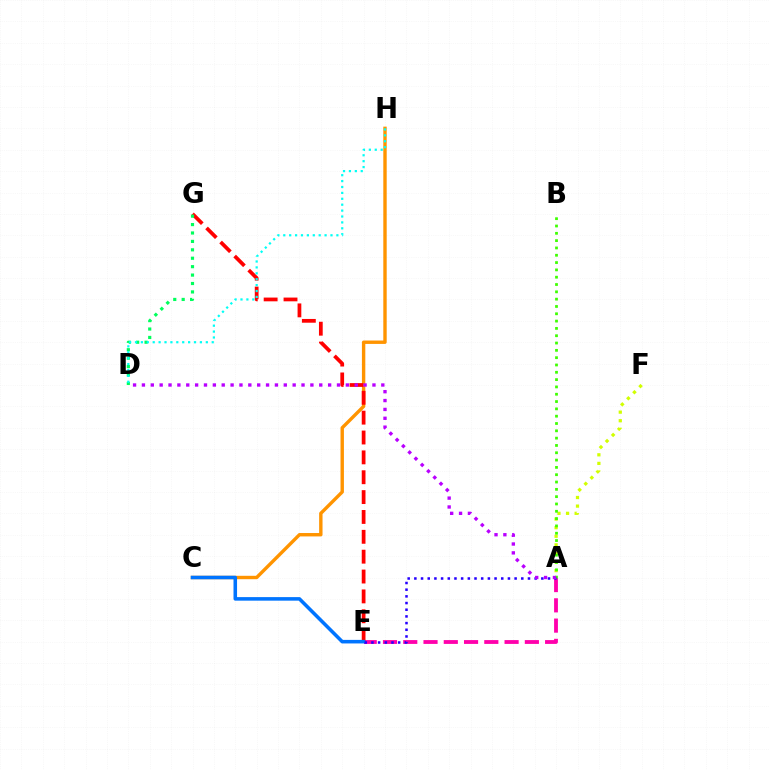{('A', 'E'): [{'color': '#ff00ac', 'line_style': 'dashed', 'thickness': 2.75}, {'color': '#2500ff', 'line_style': 'dotted', 'thickness': 1.82}], ('C', 'H'): [{'color': '#ff9400', 'line_style': 'solid', 'thickness': 2.44}], ('A', 'F'): [{'color': '#d1ff00', 'line_style': 'dotted', 'thickness': 2.33}], ('E', 'G'): [{'color': '#ff0000', 'line_style': 'dashed', 'thickness': 2.7}], ('D', 'G'): [{'color': '#00ff5c', 'line_style': 'dotted', 'thickness': 2.29}], ('C', 'E'): [{'color': '#0074ff', 'line_style': 'solid', 'thickness': 2.56}], ('A', 'B'): [{'color': '#3dff00', 'line_style': 'dotted', 'thickness': 1.99}], ('D', 'H'): [{'color': '#00fff6', 'line_style': 'dotted', 'thickness': 1.6}], ('A', 'D'): [{'color': '#b900ff', 'line_style': 'dotted', 'thickness': 2.41}]}